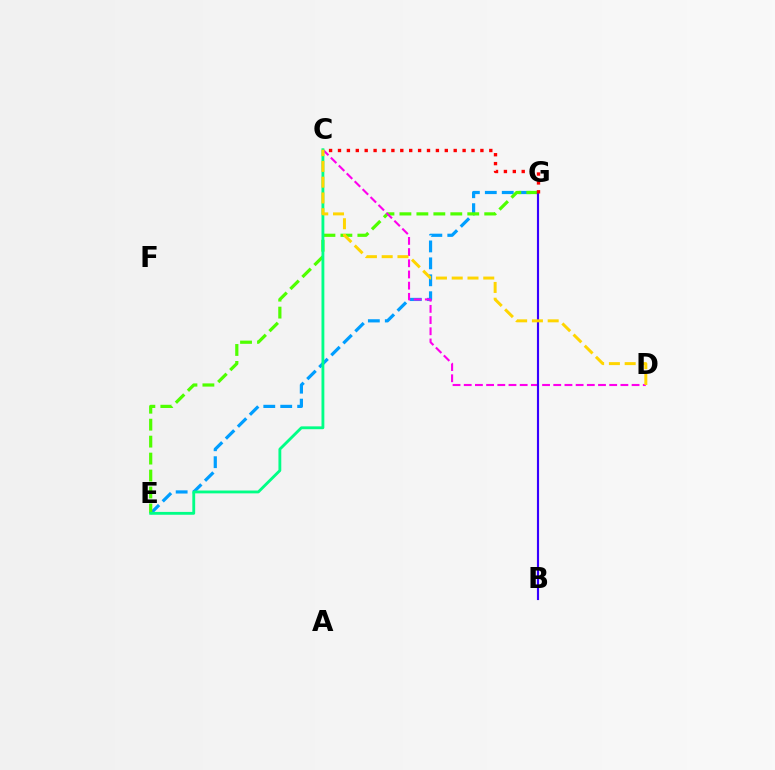{('E', 'G'): [{'color': '#009eff', 'line_style': 'dashed', 'thickness': 2.3}, {'color': '#4fff00', 'line_style': 'dashed', 'thickness': 2.3}], ('C', 'D'): [{'color': '#ff00ed', 'line_style': 'dashed', 'thickness': 1.52}, {'color': '#ffd500', 'line_style': 'dashed', 'thickness': 2.14}], ('C', 'E'): [{'color': '#00ff86', 'line_style': 'solid', 'thickness': 2.04}], ('B', 'G'): [{'color': '#3700ff', 'line_style': 'solid', 'thickness': 1.54}], ('C', 'G'): [{'color': '#ff0000', 'line_style': 'dotted', 'thickness': 2.42}]}